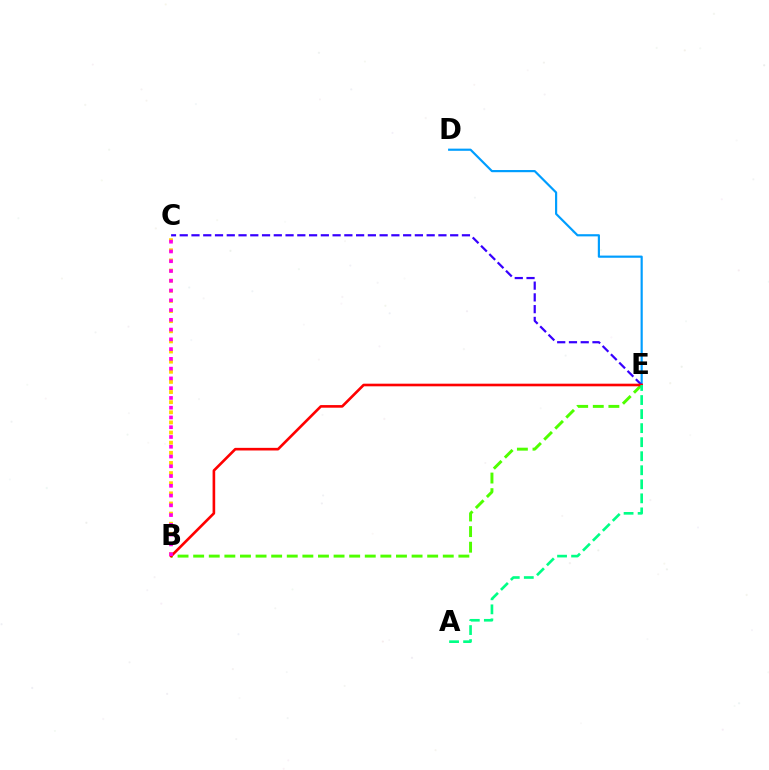{('D', 'E'): [{'color': '#009eff', 'line_style': 'solid', 'thickness': 1.57}], ('B', 'E'): [{'color': '#4fff00', 'line_style': 'dashed', 'thickness': 2.12}, {'color': '#ff0000', 'line_style': 'solid', 'thickness': 1.89}], ('C', 'E'): [{'color': '#3700ff', 'line_style': 'dashed', 'thickness': 1.6}], ('B', 'C'): [{'color': '#ffd500', 'line_style': 'dotted', 'thickness': 2.75}, {'color': '#ff00ed', 'line_style': 'dotted', 'thickness': 2.65}], ('A', 'E'): [{'color': '#00ff86', 'line_style': 'dashed', 'thickness': 1.91}]}